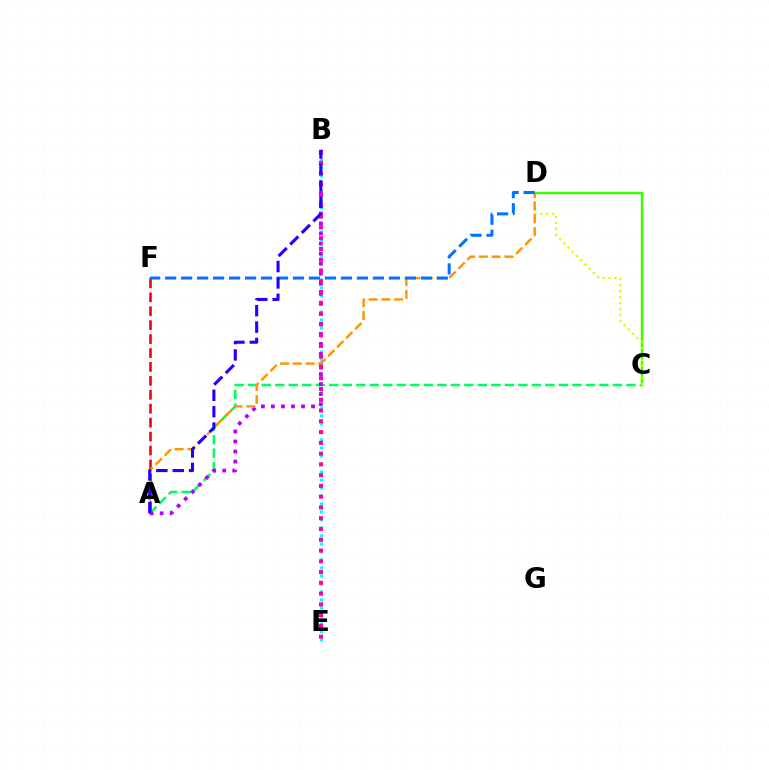{('A', 'C'): [{'color': '#00ff5c', 'line_style': 'dashed', 'thickness': 1.83}], ('C', 'D'): [{'color': '#3dff00', 'line_style': 'solid', 'thickness': 1.76}, {'color': '#d1ff00', 'line_style': 'dotted', 'thickness': 1.62}], ('B', 'E'): [{'color': '#00fff6', 'line_style': 'dotted', 'thickness': 2.17}, {'color': '#ff00ac', 'line_style': 'dotted', 'thickness': 2.93}], ('A', 'B'): [{'color': '#b900ff', 'line_style': 'dotted', 'thickness': 2.73}, {'color': '#2500ff', 'line_style': 'dashed', 'thickness': 2.23}], ('A', 'F'): [{'color': '#ff0000', 'line_style': 'dashed', 'thickness': 1.89}], ('A', 'D'): [{'color': '#ff9400', 'line_style': 'dashed', 'thickness': 1.74}], ('D', 'F'): [{'color': '#0074ff', 'line_style': 'dashed', 'thickness': 2.17}]}